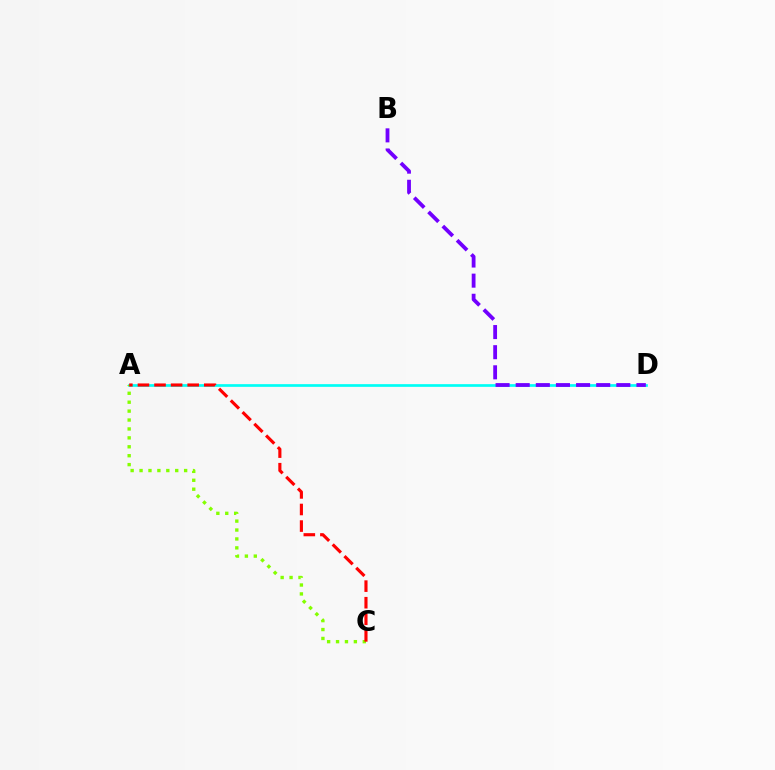{('A', 'D'): [{'color': '#00fff6', 'line_style': 'solid', 'thickness': 1.94}], ('A', 'C'): [{'color': '#84ff00', 'line_style': 'dotted', 'thickness': 2.42}, {'color': '#ff0000', 'line_style': 'dashed', 'thickness': 2.25}], ('B', 'D'): [{'color': '#7200ff', 'line_style': 'dashed', 'thickness': 2.73}]}